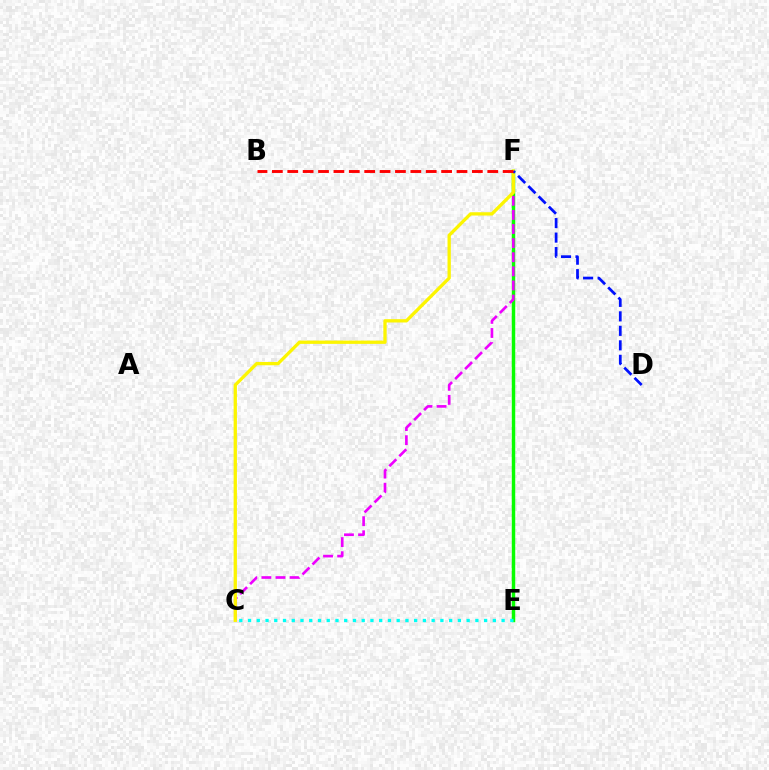{('E', 'F'): [{'color': '#08ff00', 'line_style': 'solid', 'thickness': 2.49}], ('C', 'F'): [{'color': '#ee00ff', 'line_style': 'dashed', 'thickness': 1.92}, {'color': '#fcf500', 'line_style': 'solid', 'thickness': 2.38}], ('D', 'F'): [{'color': '#0010ff', 'line_style': 'dashed', 'thickness': 1.97}], ('B', 'F'): [{'color': '#ff0000', 'line_style': 'dashed', 'thickness': 2.09}], ('C', 'E'): [{'color': '#00fff6', 'line_style': 'dotted', 'thickness': 2.38}]}